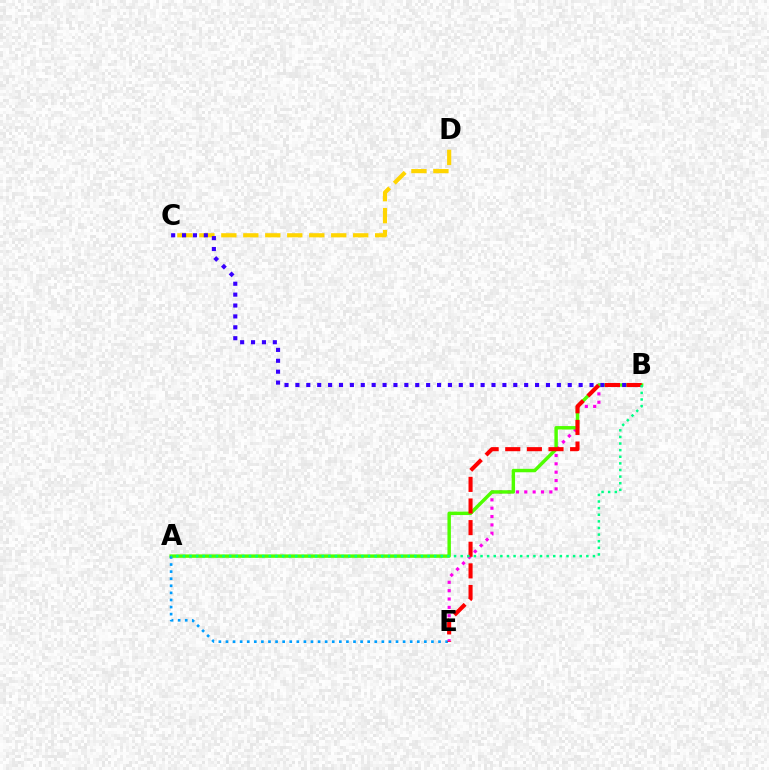{('C', 'D'): [{'color': '#ffd500', 'line_style': 'dashed', 'thickness': 2.99}], ('B', 'E'): [{'color': '#ff00ed', 'line_style': 'dotted', 'thickness': 2.27}, {'color': '#ff0000', 'line_style': 'dashed', 'thickness': 2.94}], ('A', 'B'): [{'color': '#4fff00', 'line_style': 'solid', 'thickness': 2.47}, {'color': '#00ff86', 'line_style': 'dotted', 'thickness': 1.8}], ('A', 'E'): [{'color': '#009eff', 'line_style': 'dotted', 'thickness': 1.93}], ('B', 'C'): [{'color': '#3700ff', 'line_style': 'dotted', 'thickness': 2.96}]}